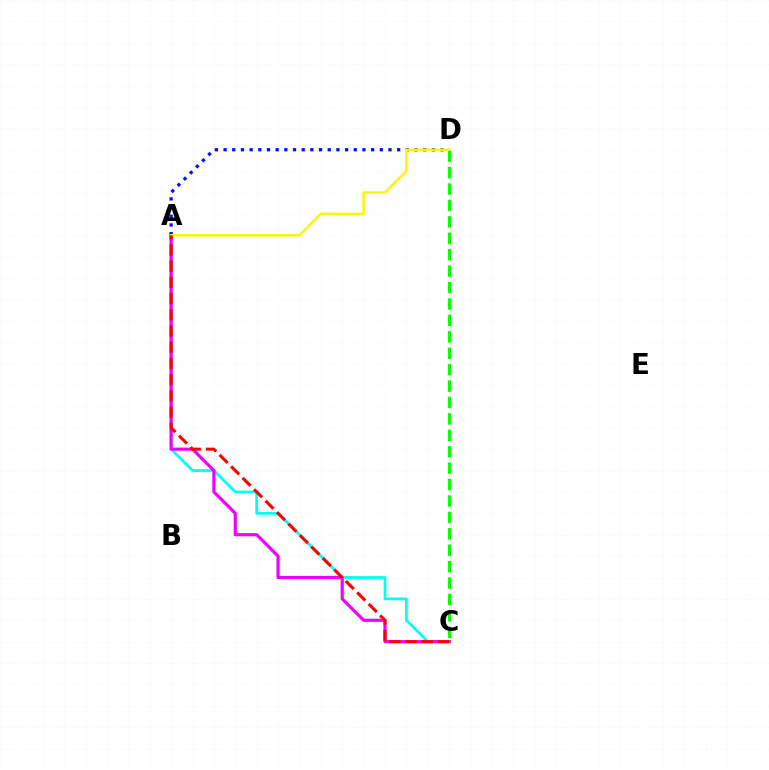{('A', 'C'): [{'color': '#00fff6', 'line_style': 'solid', 'thickness': 1.99}, {'color': '#ee00ff', 'line_style': 'solid', 'thickness': 2.27}, {'color': '#ff0000', 'line_style': 'dashed', 'thickness': 2.2}], ('C', 'D'): [{'color': '#08ff00', 'line_style': 'dashed', 'thickness': 2.23}], ('A', 'D'): [{'color': '#0010ff', 'line_style': 'dotted', 'thickness': 2.36}, {'color': '#fcf500', 'line_style': 'solid', 'thickness': 1.78}]}